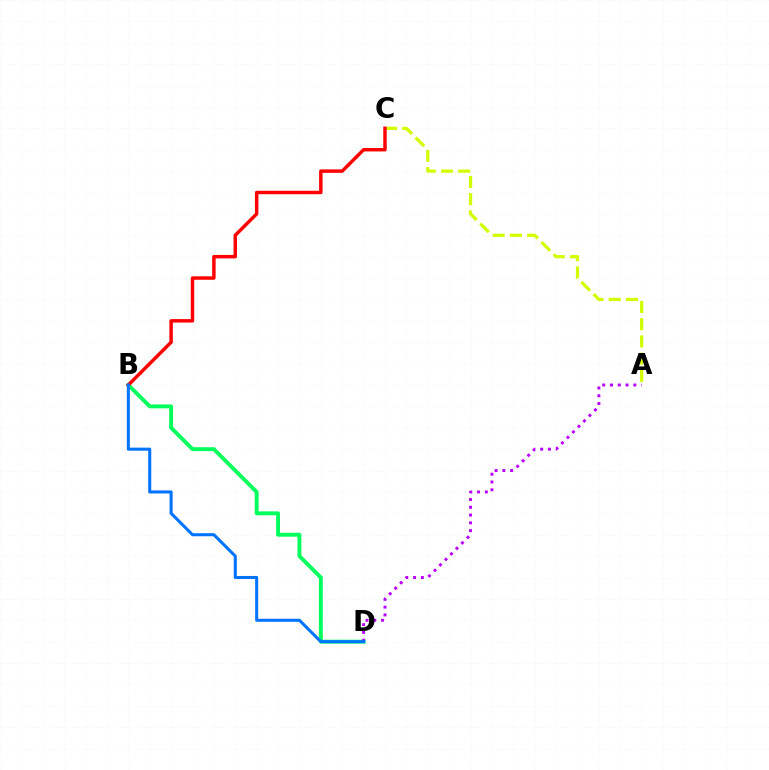{('A', 'C'): [{'color': '#d1ff00', 'line_style': 'dashed', 'thickness': 2.34}], ('B', 'D'): [{'color': '#00ff5c', 'line_style': 'solid', 'thickness': 2.81}, {'color': '#0074ff', 'line_style': 'solid', 'thickness': 2.19}], ('B', 'C'): [{'color': '#ff0000', 'line_style': 'solid', 'thickness': 2.48}], ('A', 'D'): [{'color': '#b900ff', 'line_style': 'dotted', 'thickness': 2.11}]}